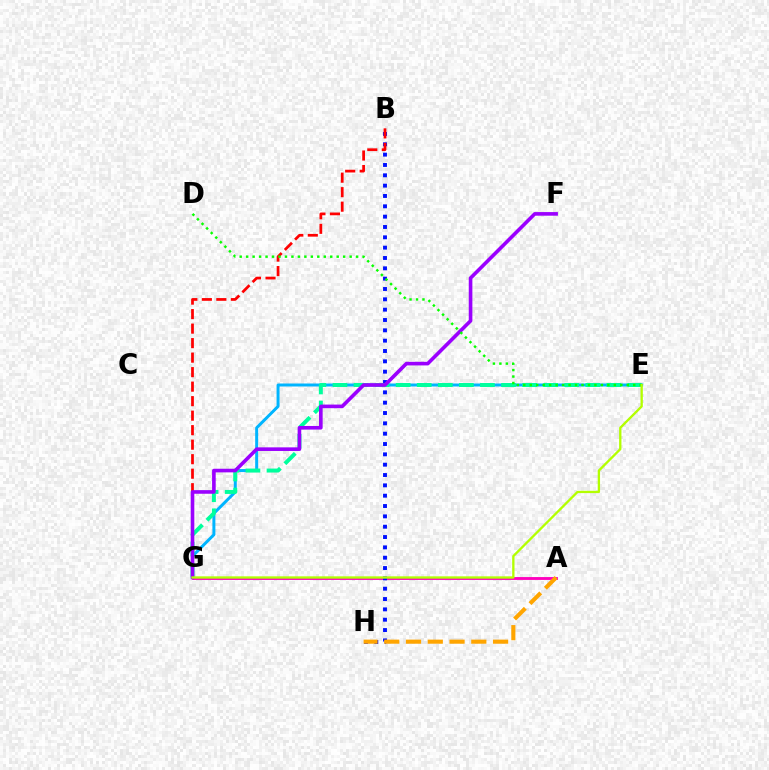{('E', 'G'): [{'color': '#00b5ff', 'line_style': 'solid', 'thickness': 2.15}, {'color': '#00ff9d', 'line_style': 'dashed', 'thickness': 2.86}, {'color': '#b3ff00', 'line_style': 'solid', 'thickness': 1.67}], ('A', 'G'): [{'color': '#ff00bd', 'line_style': 'solid', 'thickness': 2.05}], ('B', 'H'): [{'color': '#0010ff', 'line_style': 'dotted', 'thickness': 2.81}], ('B', 'G'): [{'color': '#ff0000', 'line_style': 'dashed', 'thickness': 1.97}], ('F', 'G'): [{'color': '#9b00ff', 'line_style': 'solid', 'thickness': 2.61}], ('D', 'E'): [{'color': '#08ff00', 'line_style': 'dotted', 'thickness': 1.76}], ('A', 'H'): [{'color': '#ffa500', 'line_style': 'dashed', 'thickness': 2.96}]}